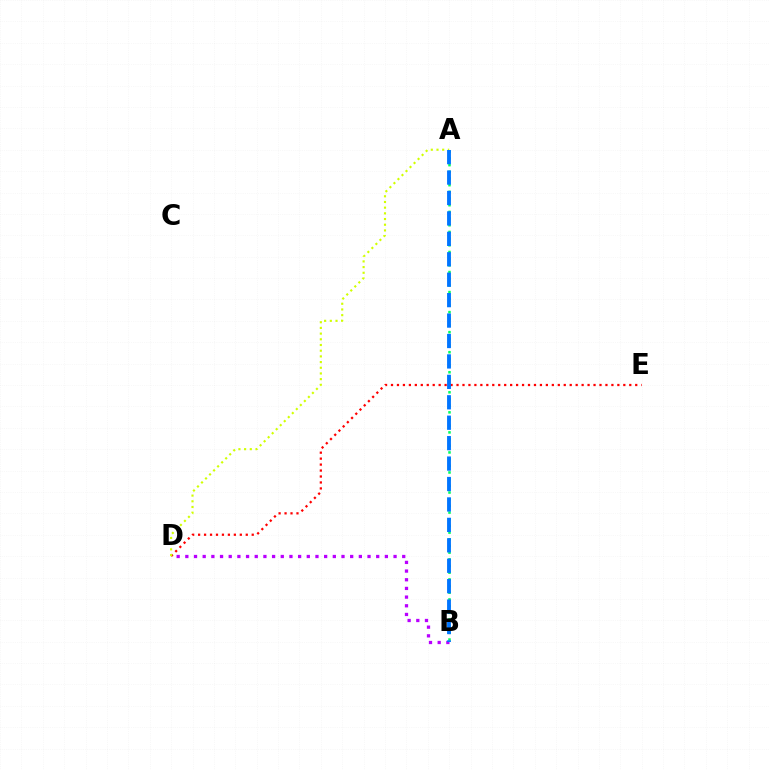{('B', 'D'): [{'color': '#b900ff', 'line_style': 'dotted', 'thickness': 2.36}], ('A', 'B'): [{'color': '#00ff5c', 'line_style': 'dotted', 'thickness': 1.82}, {'color': '#0074ff', 'line_style': 'dashed', 'thickness': 2.78}], ('D', 'E'): [{'color': '#ff0000', 'line_style': 'dotted', 'thickness': 1.62}], ('A', 'D'): [{'color': '#d1ff00', 'line_style': 'dotted', 'thickness': 1.55}]}